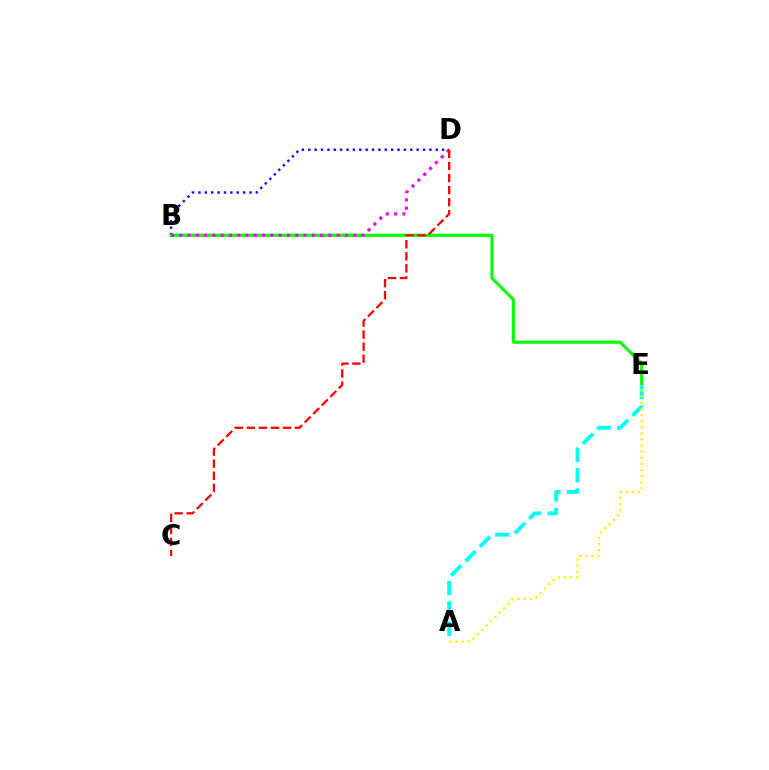{('B', 'D'): [{'color': '#0010ff', 'line_style': 'dotted', 'thickness': 1.73}, {'color': '#ee00ff', 'line_style': 'dotted', 'thickness': 2.25}], ('B', 'E'): [{'color': '#08ff00', 'line_style': 'solid', 'thickness': 2.26}], ('A', 'E'): [{'color': '#00fff6', 'line_style': 'dashed', 'thickness': 2.77}, {'color': '#fcf500', 'line_style': 'dotted', 'thickness': 1.67}], ('C', 'D'): [{'color': '#ff0000', 'line_style': 'dashed', 'thickness': 1.64}]}